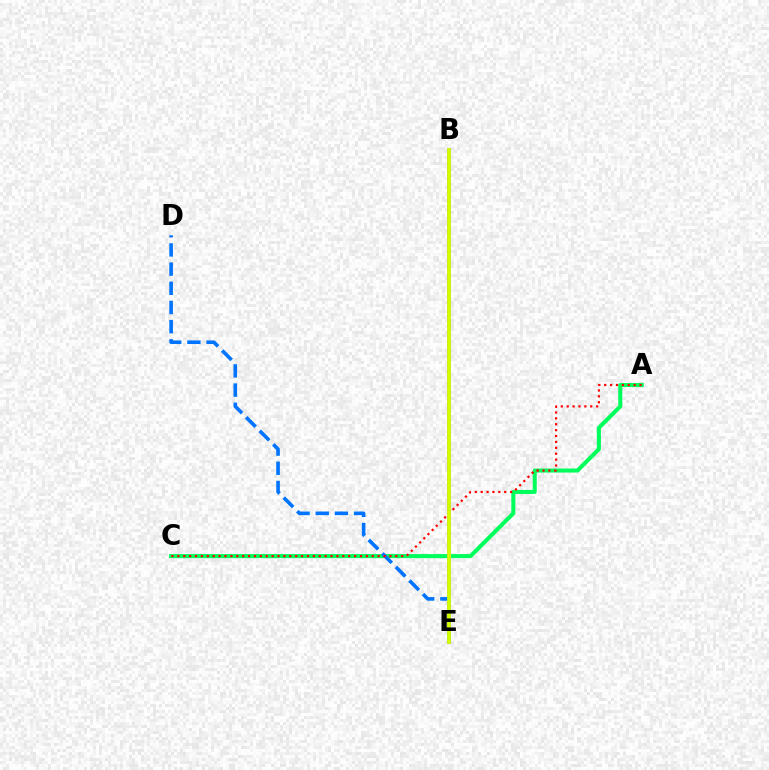{('A', 'C'): [{'color': '#00ff5c', 'line_style': 'solid', 'thickness': 2.92}, {'color': '#ff0000', 'line_style': 'dotted', 'thickness': 1.6}], ('B', 'E'): [{'color': '#b900ff', 'line_style': 'solid', 'thickness': 2.61}, {'color': '#d1ff00', 'line_style': 'solid', 'thickness': 2.74}], ('D', 'E'): [{'color': '#0074ff', 'line_style': 'dashed', 'thickness': 2.61}]}